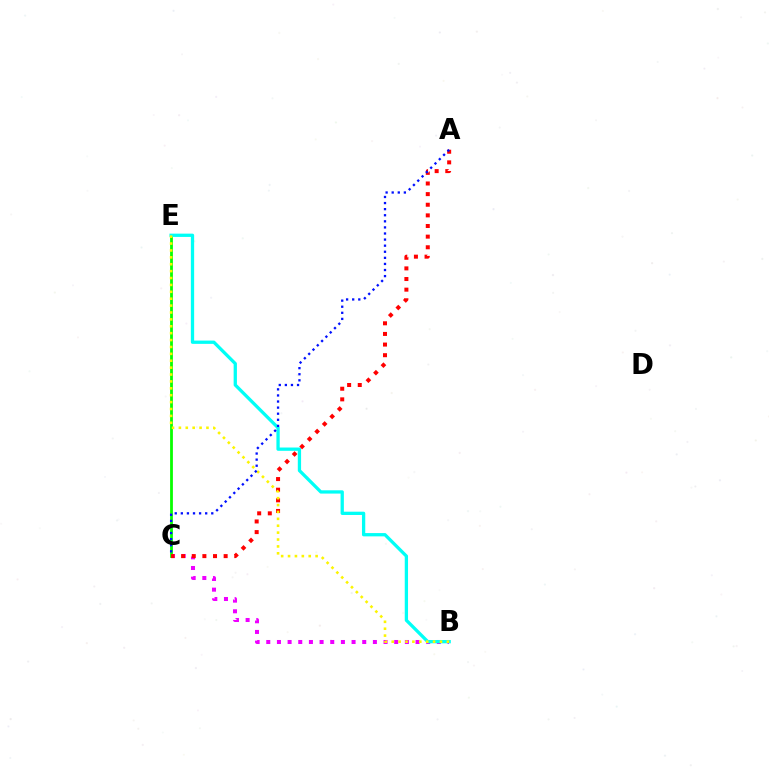{('B', 'C'): [{'color': '#ee00ff', 'line_style': 'dotted', 'thickness': 2.9}], ('C', 'E'): [{'color': '#08ff00', 'line_style': 'solid', 'thickness': 2.01}], ('A', 'C'): [{'color': '#ff0000', 'line_style': 'dotted', 'thickness': 2.89}, {'color': '#0010ff', 'line_style': 'dotted', 'thickness': 1.65}], ('B', 'E'): [{'color': '#00fff6', 'line_style': 'solid', 'thickness': 2.36}, {'color': '#fcf500', 'line_style': 'dotted', 'thickness': 1.87}]}